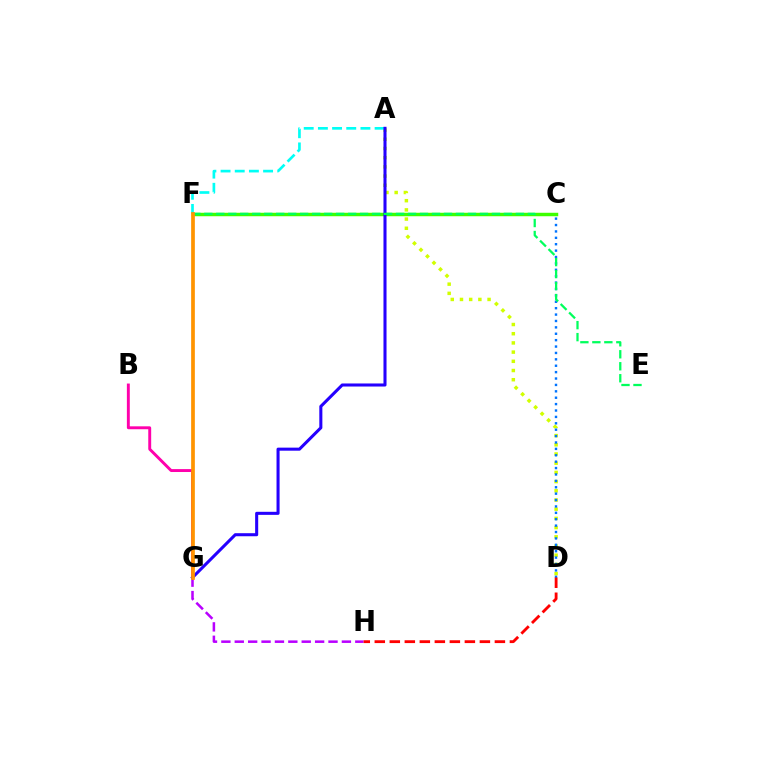{('B', 'G'): [{'color': '#ff00ac', 'line_style': 'solid', 'thickness': 2.1}], ('A', 'D'): [{'color': '#d1ff00', 'line_style': 'dotted', 'thickness': 2.5}], ('C', 'F'): [{'color': '#3dff00', 'line_style': 'solid', 'thickness': 2.49}], ('A', 'F'): [{'color': '#00fff6', 'line_style': 'dashed', 'thickness': 1.93}], ('G', 'H'): [{'color': '#b900ff', 'line_style': 'dashed', 'thickness': 1.82}], ('C', 'D'): [{'color': '#0074ff', 'line_style': 'dotted', 'thickness': 1.74}], ('A', 'G'): [{'color': '#2500ff', 'line_style': 'solid', 'thickness': 2.2}], ('D', 'H'): [{'color': '#ff0000', 'line_style': 'dashed', 'thickness': 2.04}], ('E', 'F'): [{'color': '#00ff5c', 'line_style': 'dashed', 'thickness': 1.63}], ('F', 'G'): [{'color': '#ff9400', 'line_style': 'solid', 'thickness': 2.67}]}